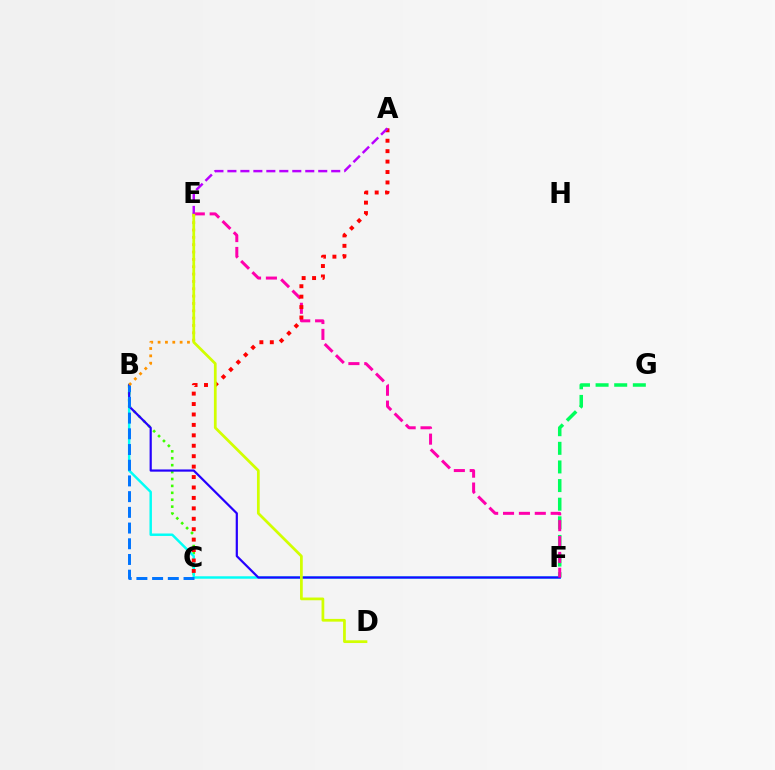{('B', 'C'): [{'color': '#3dff00', 'line_style': 'dotted', 'thickness': 1.88}, {'color': '#0074ff', 'line_style': 'dashed', 'thickness': 2.13}], ('F', 'G'): [{'color': '#00ff5c', 'line_style': 'dashed', 'thickness': 2.53}], ('B', 'F'): [{'color': '#00fff6', 'line_style': 'solid', 'thickness': 1.77}, {'color': '#2500ff', 'line_style': 'solid', 'thickness': 1.59}], ('B', 'E'): [{'color': '#ff9400', 'line_style': 'dotted', 'thickness': 2.0}], ('E', 'F'): [{'color': '#ff00ac', 'line_style': 'dashed', 'thickness': 2.16}], ('A', 'C'): [{'color': '#ff0000', 'line_style': 'dotted', 'thickness': 2.83}], ('D', 'E'): [{'color': '#d1ff00', 'line_style': 'solid', 'thickness': 1.97}], ('A', 'E'): [{'color': '#b900ff', 'line_style': 'dashed', 'thickness': 1.76}]}